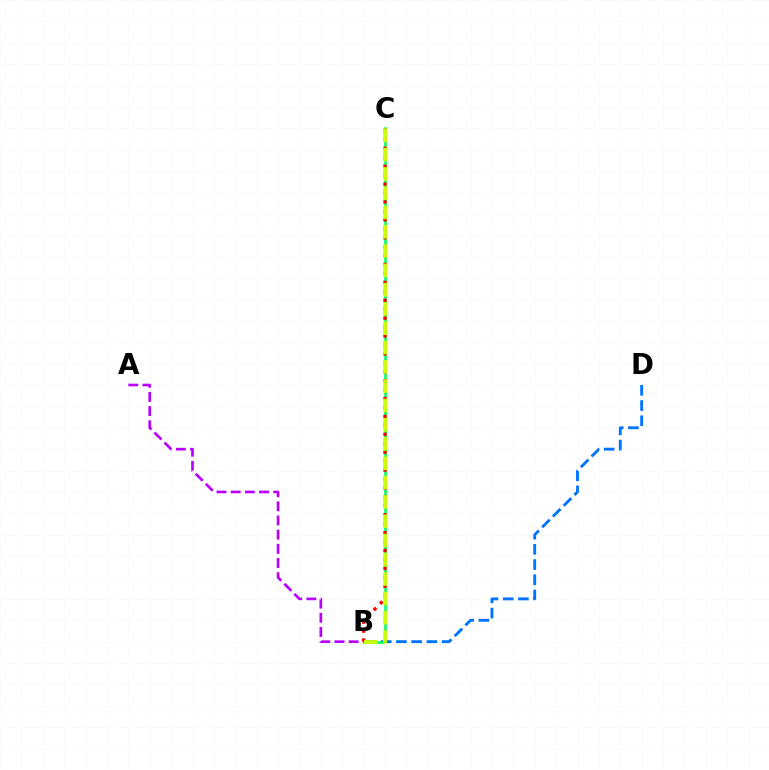{('B', 'D'): [{'color': '#0074ff', 'line_style': 'dashed', 'thickness': 2.07}], ('B', 'C'): [{'color': '#00ff5c', 'line_style': 'solid', 'thickness': 1.84}, {'color': '#ff0000', 'line_style': 'dotted', 'thickness': 2.43}, {'color': '#d1ff00', 'line_style': 'dashed', 'thickness': 2.62}], ('A', 'B'): [{'color': '#b900ff', 'line_style': 'dashed', 'thickness': 1.93}]}